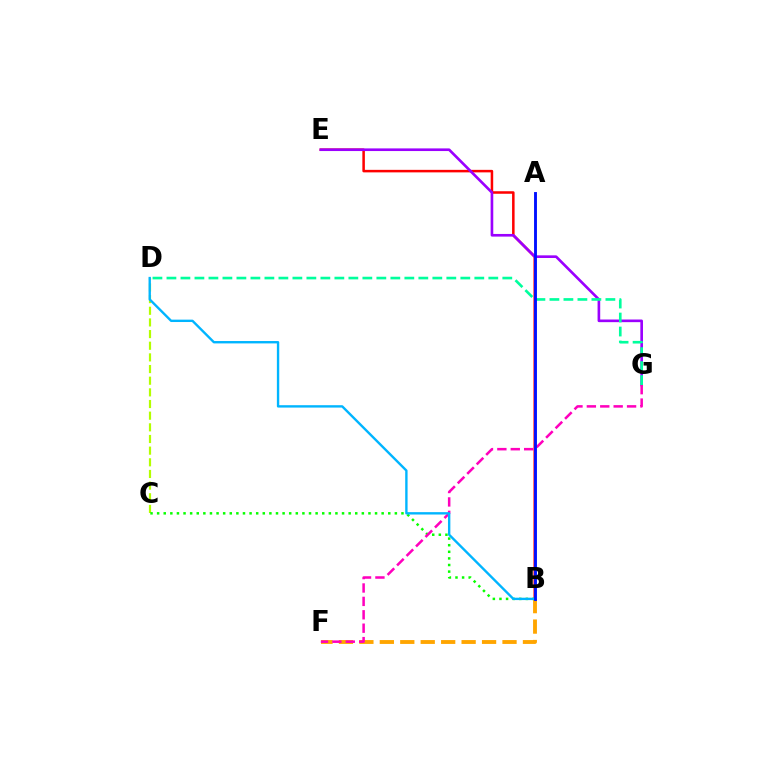{('B', 'E'): [{'color': '#ff0000', 'line_style': 'solid', 'thickness': 1.81}], ('C', 'D'): [{'color': '#b3ff00', 'line_style': 'dashed', 'thickness': 1.58}], ('E', 'G'): [{'color': '#9b00ff', 'line_style': 'solid', 'thickness': 1.91}], ('D', 'G'): [{'color': '#00ff9d', 'line_style': 'dashed', 'thickness': 1.9}], ('B', 'F'): [{'color': '#ffa500', 'line_style': 'dashed', 'thickness': 2.78}], ('B', 'C'): [{'color': '#08ff00', 'line_style': 'dotted', 'thickness': 1.79}], ('F', 'G'): [{'color': '#ff00bd', 'line_style': 'dashed', 'thickness': 1.82}], ('B', 'D'): [{'color': '#00b5ff', 'line_style': 'solid', 'thickness': 1.71}], ('A', 'B'): [{'color': '#0010ff', 'line_style': 'solid', 'thickness': 2.08}]}